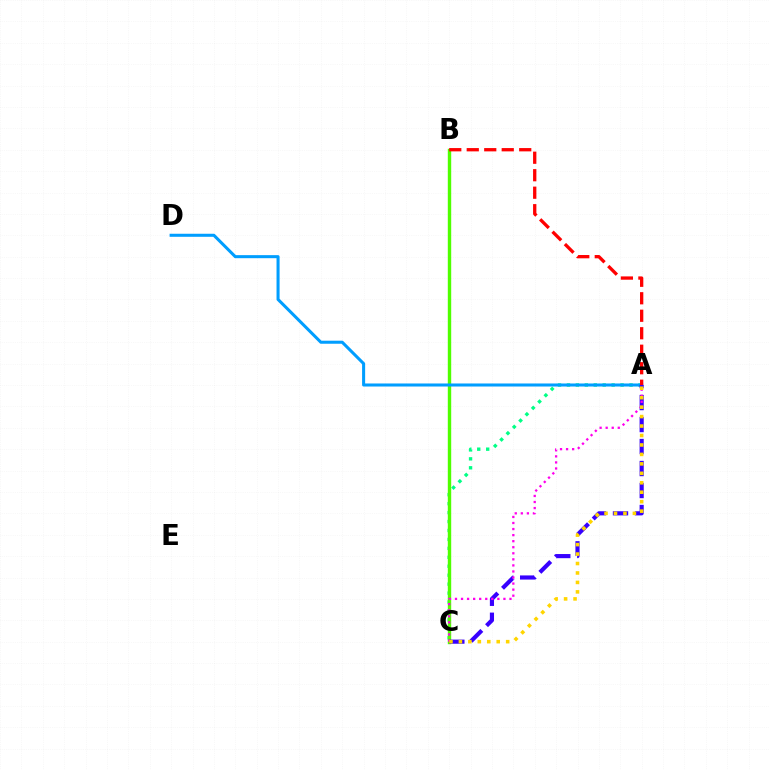{('A', 'C'): [{'color': '#00ff86', 'line_style': 'dotted', 'thickness': 2.43}, {'color': '#3700ff', 'line_style': 'dashed', 'thickness': 2.99}, {'color': '#ff00ed', 'line_style': 'dotted', 'thickness': 1.65}, {'color': '#ffd500', 'line_style': 'dotted', 'thickness': 2.57}], ('B', 'C'): [{'color': '#4fff00', 'line_style': 'solid', 'thickness': 2.45}], ('A', 'D'): [{'color': '#009eff', 'line_style': 'solid', 'thickness': 2.2}], ('A', 'B'): [{'color': '#ff0000', 'line_style': 'dashed', 'thickness': 2.38}]}